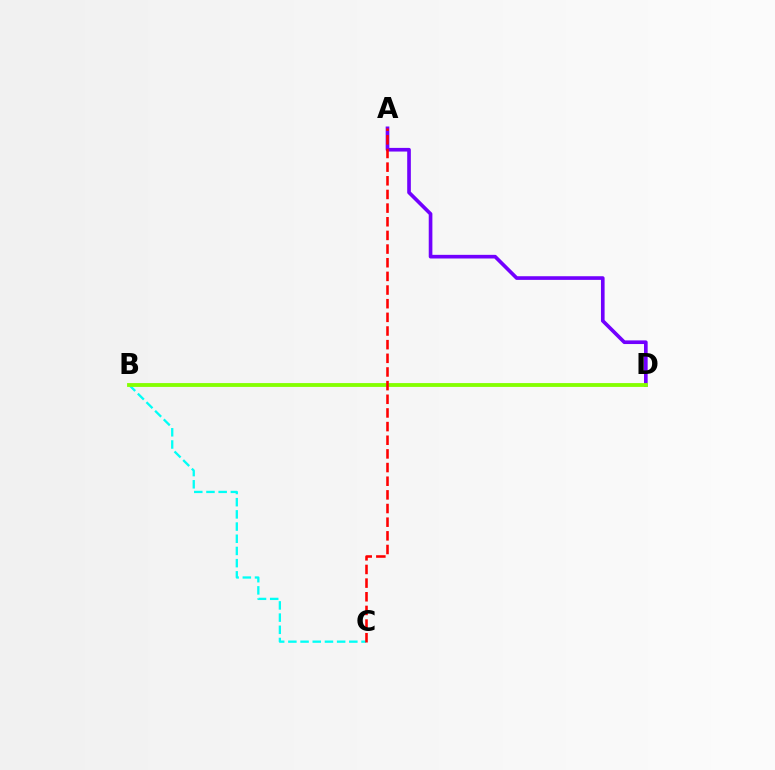{('A', 'D'): [{'color': '#7200ff', 'line_style': 'solid', 'thickness': 2.63}], ('B', 'C'): [{'color': '#00fff6', 'line_style': 'dashed', 'thickness': 1.66}], ('B', 'D'): [{'color': '#84ff00', 'line_style': 'solid', 'thickness': 2.76}], ('A', 'C'): [{'color': '#ff0000', 'line_style': 'dashed', 'thickness': 1.86}]}